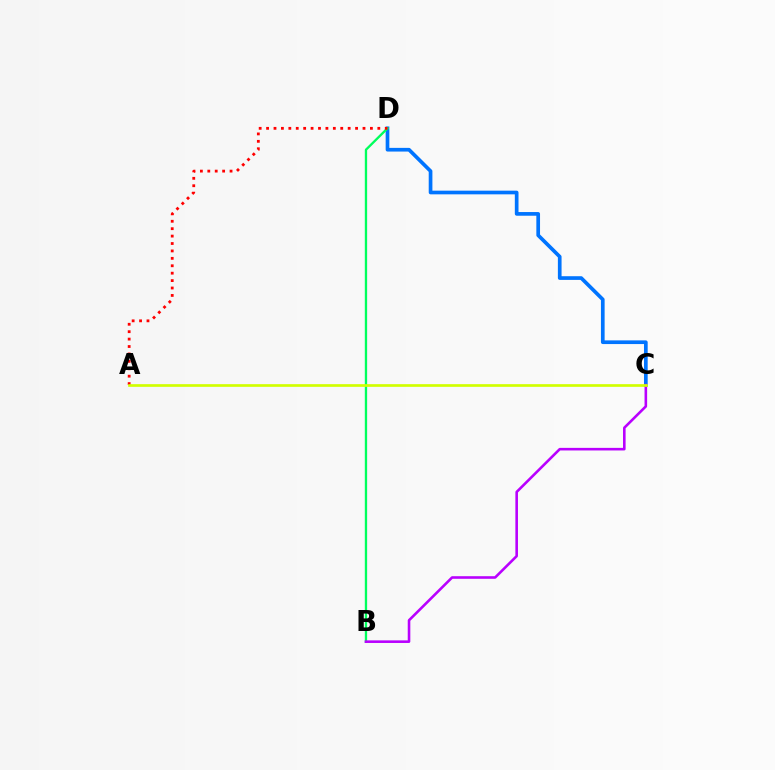{('C', 'D'): [{'color': '#0074ff', 'line_style': 'solid', 'thickness': 2.65}], ('B', 'D'): [{'color': '#00ff5c', 'line_style': 'solid', 'thickness': 1.67}], ('A', 'D'): [{'color': '#ff0000', 'line_style': 'dotted', 'thickness': 2.01}], ('B', 'C'): [{'color': '#b900ff', 'line_style': 'solid', 'thickness': 1.87}], ('A', 'C'): [{'color': '#d1ff00', 'line_style': 'solid', 'thickness': 1.93}]}